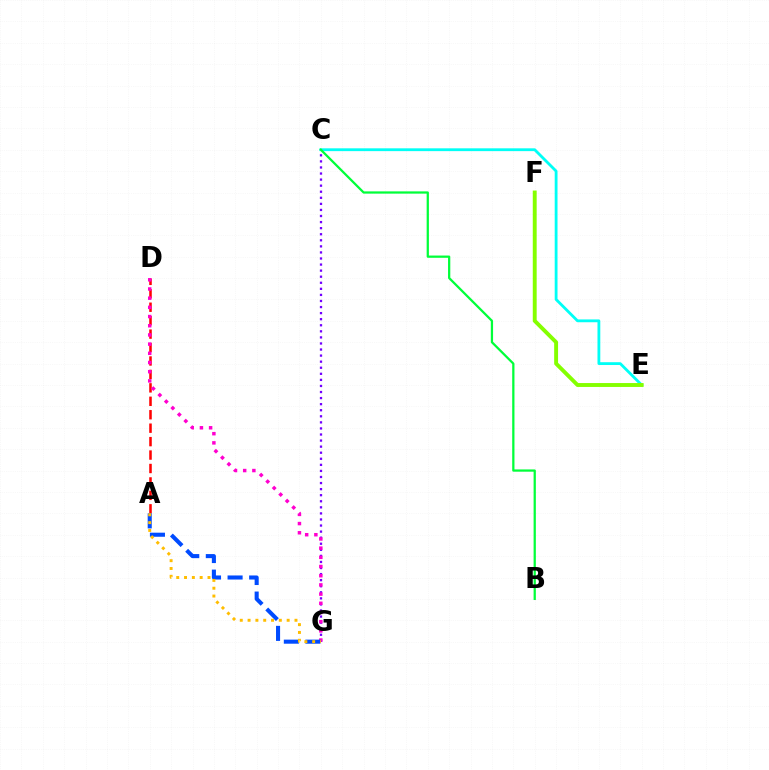{('C', 'G'): [{'color': '#7200ff', 'line_style': 'dotted', 'thickness': 1.65}], ('C', 'E'): [{'color': '#00fff6', 'line_style': 'solid', 'thickness': 2.02}], ('B', 'C'): [{'color': '#00ff39', 'line_style': 'solid', 'thickness': 1.62}], ('E', 'F'): [{'color': '#84ff00', 'line_style': 'solid', 'thickness': 2.81}], ('A', 'D'): [{'color': '#ff0000', 'line_style': 'dashed', 'thickness': 1.83}], ('D', 'G'): [{'color': '#ff00cf', 'line_style': 'dotted', 'thickness': 2.5}], ('A', 'G'): [{'color': '#004bff', 'line_style': 'dashed', 'thickness': 2.93}, {'color': '#ffbd00', 'line_style': 'dotted', 'thickness': 2.12}]}